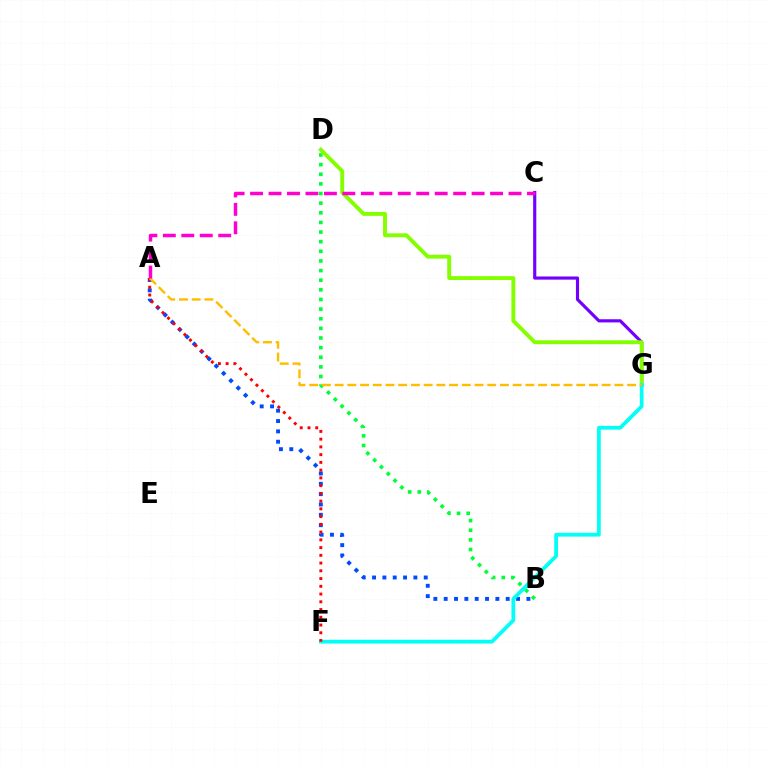{('A', 'B'): [{'color': '#004bff', 'line_style': 'dotted', 'thickness': 2.81}], ('C', 'G'): [{'color': '#7200ff', 'line_style': 'solid', 'thickness': 2.27}], ('B', 'D'): [{'color': '#00ff39', 'line_style': 'dotted', 'thickness': 2.62}], ('D', 'G'): [{'color': '#84ff00', 'line_style': 'solid', 'thickness': 2.81}], ('F', 'G'): [{'color': '#00fff6', 'line_style': 'solid', 'thickness': 2.69}], ('A', 'F'): [{'color': '#ff0000', 'line_style': 'dotted', 'thickness': 2.1}], ('A', 'G'): [{'color': '#ffbd00', 'line_style': 'dashed', 'thickness': 1.73}], ('A', 'C'): [{'color': '#ff00cf', 'line_style': 'dashed', 'thickness': 2.51}]}